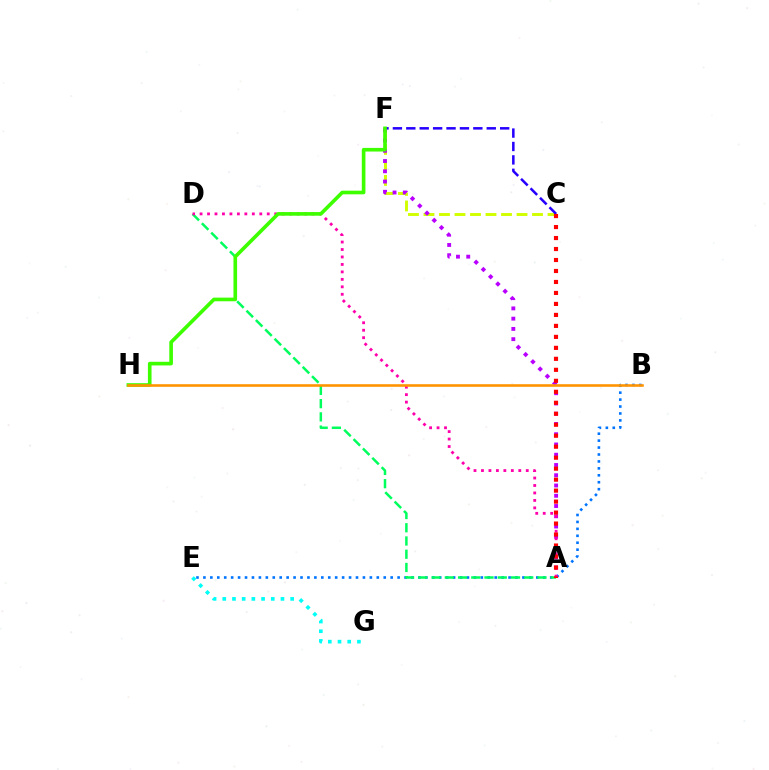{('C', 'F'): [{'color': '#d1ff00', 'line_style': 'dashed', 'thickness': 2.11}, {'color': '#2500ff', 'line_style': 'dashed', 'thickness': 1.82}], ('B', 'E'): [{'color': '#0074ff', 'line_style': 'dotted', 'thickness': 1.88}], ('A', 'F'): [{'color': '#b900ff', 'line_style': 'dotted', 'thickness': 2.79}], ('A', 'D'): [{'color': '#00ff5c', 'line_style': 'dashed', 'thickness': 1.8}, {'color': '#ff00ac', 'line_style': 'dotted', 'thickness': 2.03}], ('E', 'G'): [{'color': '#00fff6', 'line_style': 'dotted', 'thickness': 2.64}], ('F', 'H'): [{'color': '#3dff00', 'line_style': 'solid', 'thickness': 2.62}], ('A', 'C'): [{'color': '#ff0000', 'line_style': 'dotted', 'thickness': 2.98}], ('B', 'H'): [{'color': '#ff9400', 'line_style': 'solid', 'thickness': 1.87}]}